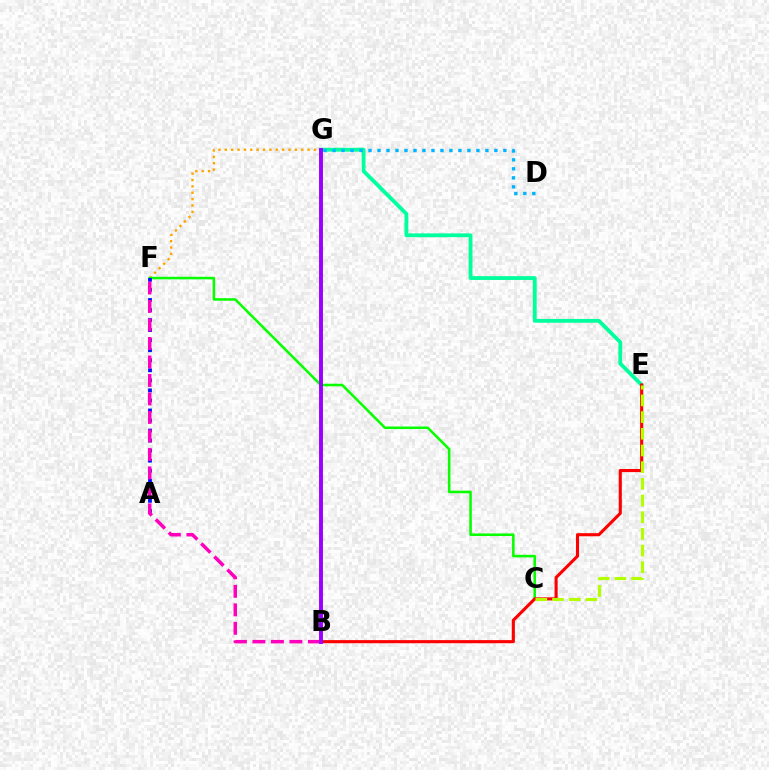{('F', 'G'): [{'color': '#ffa500', 'line_style': 'dotted', 'thickness': 1.73}], ('C', 'F'): [{'color': '#08ff00', 'line_style': 'solid', 'thickness': 1.83}], ('E', 'G'): [{'color': '#00ff9d', 'line_style': 'solid', 'thickness': 2.74}], ('A', 'F'): [{'color': '#0010ff', 'line_style': 'dotted', 'thickness': 2.73}], ('B', 'F'): [{'color': '#ff00bd', 'line_style': 'dashed', 'thickness': 2.51}], ('B', 'E'): [{'color': '#ff0000', 'line_style': 'solid', 'thickness': 2.23}], ('D', 'G'): [{'color': '#00b5ff', 'line_style': 'dotted', 'thickness': 2.44}], ('C', 'E'): [{'color': '#b3ff00', 'line_style': 'dashed', 'thickness': 2.27}], ('B', 'G'): [{'color': '#9b00ff', 'line_style': 'solid', 'thickness': 2.82}]}